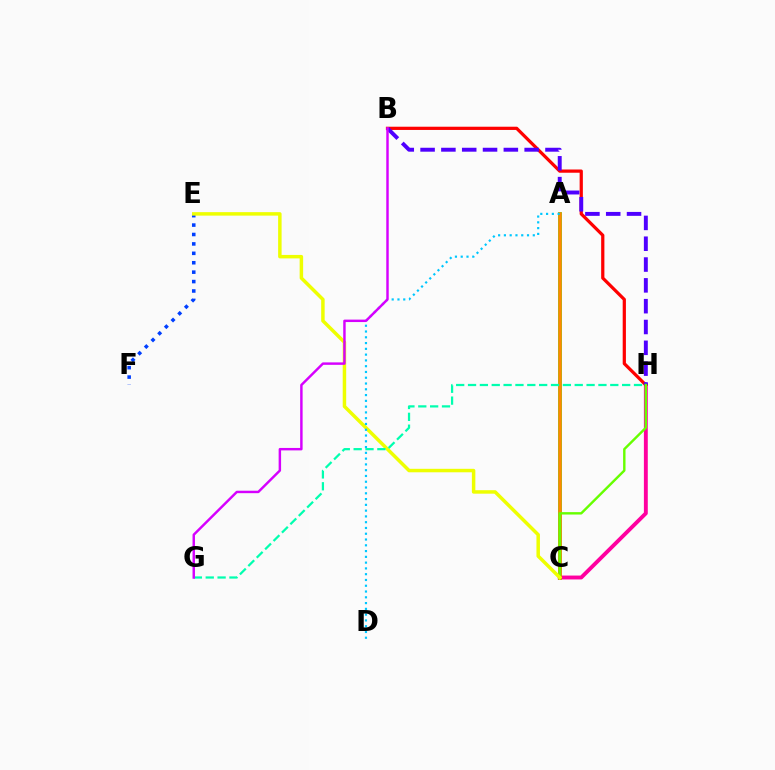{('C', 'H'): [{'color': '#ff00a0', 'line_style': 'solid', 'thickness': 2.8}, {'color': '#66ff00', 'line_style': 'solid', 'thickness': 1.73}], ('A', 'C'): [{'color': '#00ff27', 'line_style': 'solid', 'thickness': 2.66}, {'color': '#ff8800', 'line_style': 'solid', 'thickness': 2.55}], ('B', 'H'): [{'color': '#ff0000', 'line_style': 'solid', 'thickness': 2.32}, {'color': '#4f00ff', 'line_style': 'dashed', 'thickness': 2.83}], ('E', 'F'): [{'color': '#003fff', 'line_style': 'dotted', 'thickness': 2.56}], ('C', 'E'): [{'color': '#eeff00', 'line_style': 'solid', 'thickness': 2.51}], ('A', 'D'): [{'color': '#00c7ff', 'line_style': 'dotted', 'thickness': 1.57}], ('G', 'H'): [{'color': '#00ffaf', 'line_style': 'dashed', 'thickness': 1.61}], ('B', 'G'): [{'color': '#d600ff', 'line_style': 'solid', 'thickness': 1.76}]}